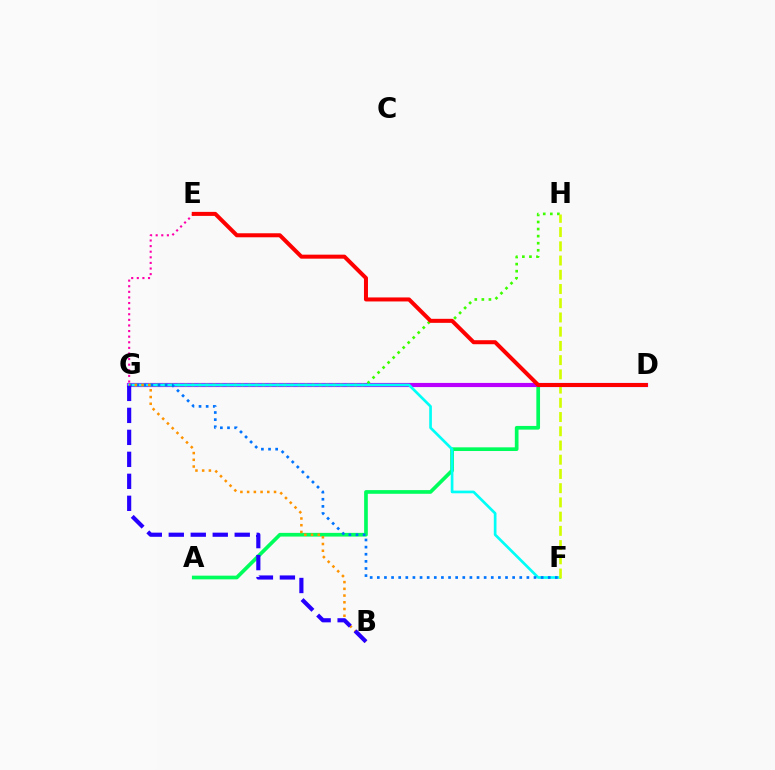{('A', 'D'): [{'color': '#00ff5c', 'line_style': 'solid', 'thickness': 2.66}], ('E', 'G'): [{'color': '#ff00ac', 'line_style': 'dotted', 'thickness': 1.52}], ('D', 'G'): [{'color': '#b900ff', 'line_style': 'solid', 'thickness': 2.99}], ('G', 'H'): [{'color': '#3dff00', 'line_style': 'dotted', 'thickness': 1.92}], ('F', 'G'): [{'color': '#00fff6', 'line_style': 'solid', 'thickness': 1.93}, {'color': '#0074ff', 'line_style': 'dotted', 'thickness': 1.93}], ('B', 'G'): [{'color': '#ff9400', 'line_style': 'dotted', 'thickness': 1.83}, {'color': '#2500ff', 'line_style': 'dashed', 'thickness': 2.99}], ('F', 'H'): [{'color': '#d1ff00', 'line_style': 'dashed', 'thickness': 1.93}], ('D', 'E'): [{'color': '#ff0000', 'line_style': 'solid', 'thickness': 2.89}]}